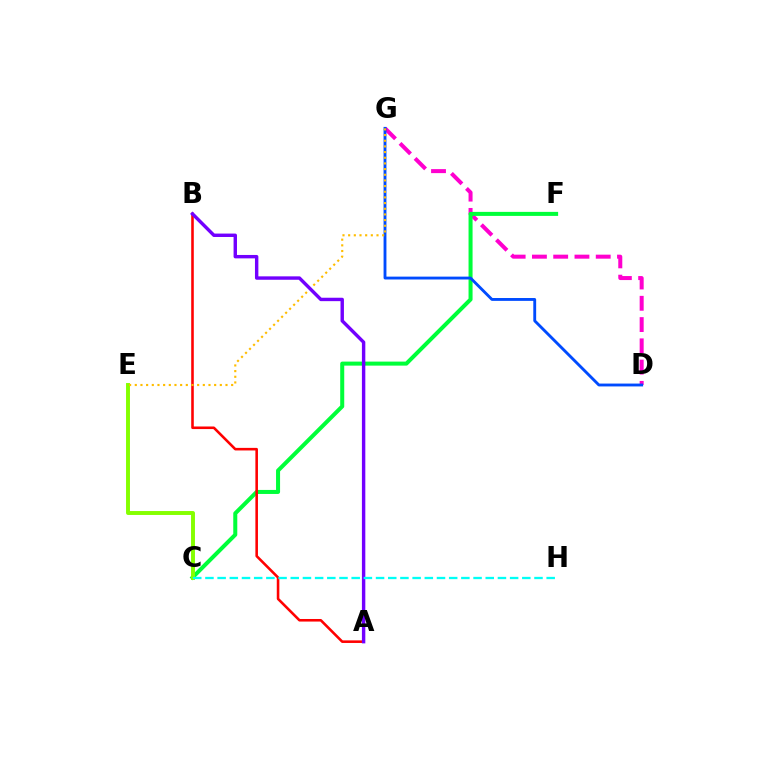{('D', 'G'): [{'color': '#ff00cf', 'line_style': 'dashed', 'thickness': 2.89}, {'color': '#004bff', 'line_style': 'solid', 'thickness': 2.06}], ('C', 'F'): [{'color': '#00ff39', 'line_style': 'solid', 'thickness': 2.9}], ('C', 'E'): [{'color': '#84ff00', 'line_style': 'solid', 'thickness': 2.82}], ('A', 'B'): [{'color': '#ff0000', 'line_style': 'solid', 'thickness': 1.86}, {'color': '#7200ff', 'line_style': 'solid', 'thickness': 2.46}], ('E', 'G'): [{'color': '#ffbd00', 'line_style': 'dotted', 'thickness': 1.54}], ('C', 'H'): [{'color': '#00fff6', 'line_style': 'dashed', 'thickness': 1.66}]}